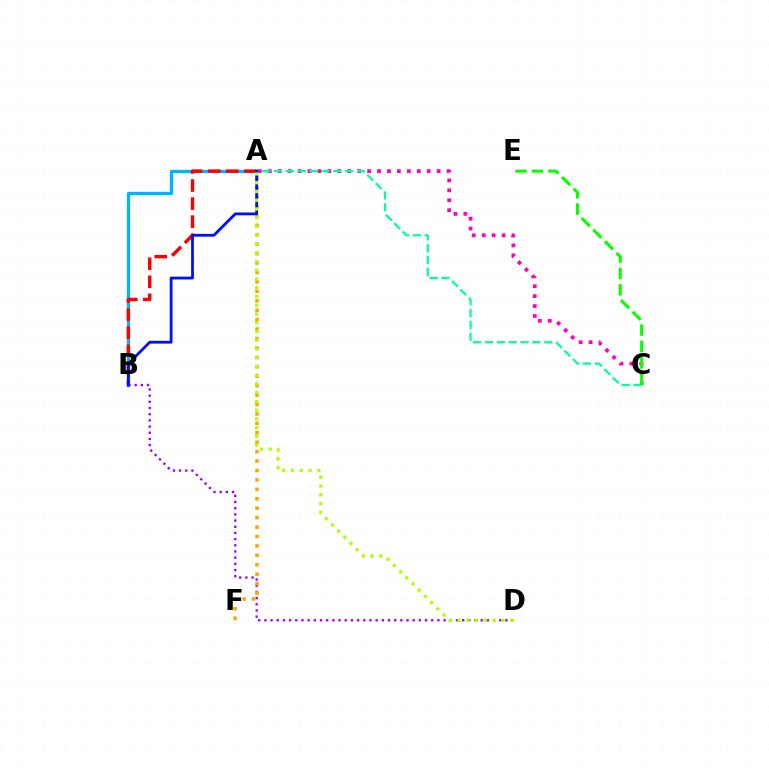{('A', 'B'): [{'color': '#00b5ff', 'line_style': 'solid', 'thickness': 2.37}, {'color': '#ff0000', 'line_style': 'dashed', 'thickness': 2.45}, {'color': '#0010ff', 'line_style': 'solid', 'thickness': 2.01}], ('A', 'C'): [{'color': '#ff00bd', 'line_style': 'dotted', 'thickness': 2.7}, {'color': '#00ff9d', 'line_style': 'dashed', 'thickness': 1.61}], ('B', 'D'): [{'color': '#9b00ff', 'line_style': 'dotted', 'thickness': 1.68}], ('A', 'F'): [{'color': '#ffa500', 'line_style': 'dotted', 'thickness': 2.56}], ('A', 'D'): [{'color': '#b3ff00', 'line_style': 'dotted', 'thickness': 2.38}], ('C', 'E'): [{'color': '#08ff00', 'line_style': 'dashed', 'thickness': 2.23}]}